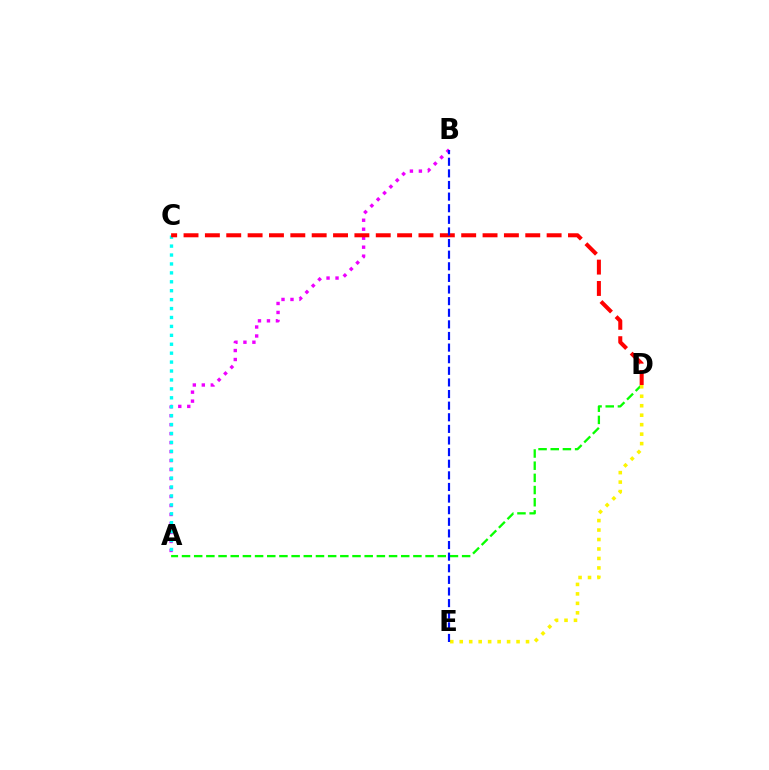{('A', 'D'): [{'color': '#08ff00', 'line_style': 'dashed', 'thickness': 1.65}], ('A', 'B'): [{'color': '#ee00ff', 'line_style': 'dotted', 'thickness': 2.44}], ('D', 'E'): [{'color': '#fcf500', 'line_style': 'dotted', 'thickness': 2.57}], ('A', 'C'): [{'color': '#00fff6', 'line_style': 'dotted', 'thickness': 2.42}], ('C', 'D'): [{'color': '#ff0000', 'line_style': 'dashed', 'thickness': 2.9}], ('B', 'E'): [{'color': '#0010ff', 'line_style': 'dashed', 'thickness': 1.58}]}